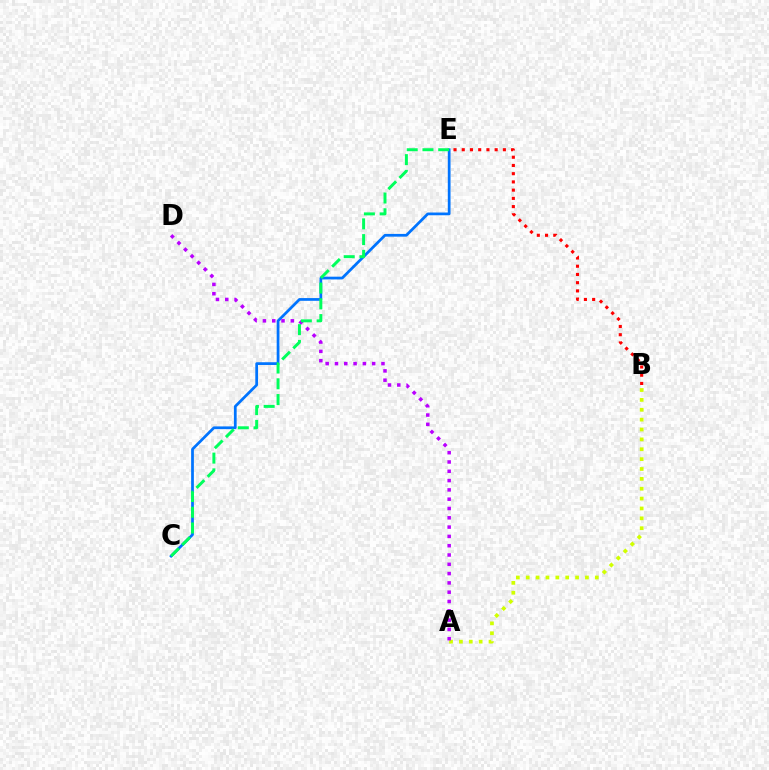{('A', 'B'): [{'color': '#d1ff00', 'line_style': 'dotted', 'thickness': 2.68}], ('C', 'E'): [{'color': '#0074ff', 'line_style': 'solid', 'thickness': 1.97}, {'color': '#00ff5c', 'line_style': 'dashed', 'thickness': 2.14}], ('A', 'D'): [{'color': '#b900ff', 'line_style': 'dotted', 'thickness': 2.53}], ('B', 'E'): [{'color': '#ff0000', 'line_style': 'dotted', 'thickness': 2.24}]}